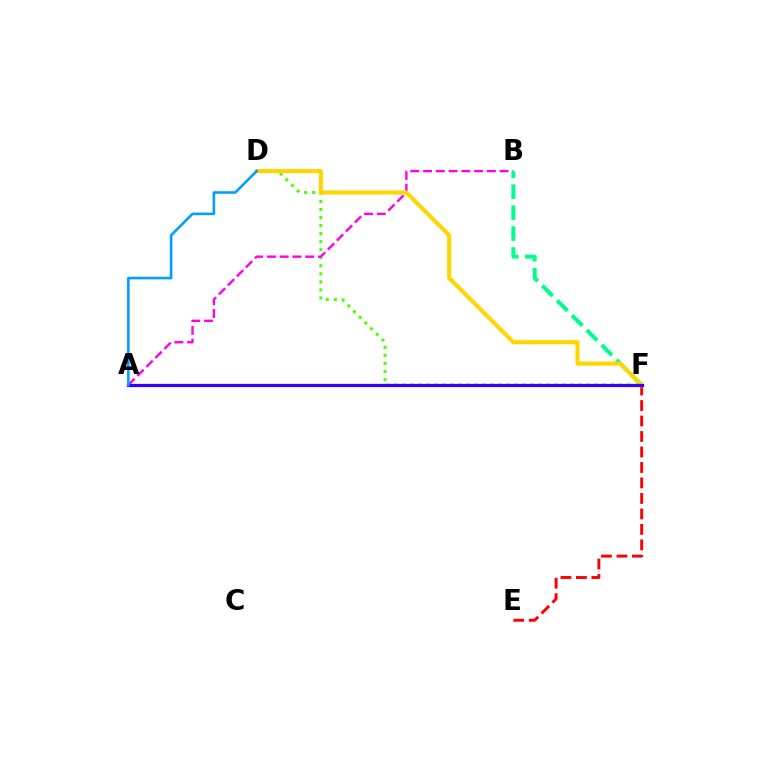{('D', 'F'): [{'color': '#4fff00', 'line_style': 'dotted', 'thickness': 2.18}, {'color': '#ffd500', 'line_style': 'solid', 'thickness': 2.95}], ('E', 'F'): [{'color': '#ff0000', 'line_style': 'dashed', 'thickness': 2.1}], ('A', 'B'): [{'color': '#ff00ed', 'line_style': 'dashed', 'thickness': 1.73}], ('B', 'F'): [{'color': '#00ff86', 'line_style': 'dashed', 'thickness': 2.85}], ('A', 'F'): [{'color': '#3700ff', 'line_style': 'solid', 'thickness': 2.33}], ('A', 'D'): [{'color': '#009eff', 'line_style': 'solid', 'thickness': 1.87}]}